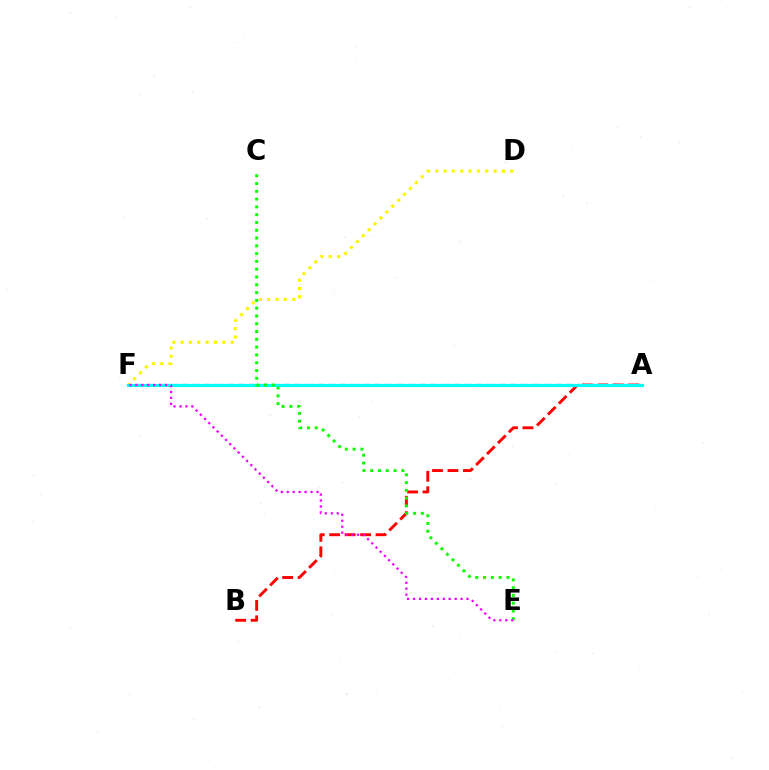{('A', 'F'): [{'color': '#0010ff', 'line_style': 'dashed', 'thickness': 1.54}, {'color': '#00fff6', 'line_style': 'solid', 'thickness': 2.24}], ('A', 'B'): [{'color': '#ff0000', 'line_style': 'dashed', 'thickness': 2.1}], ('D', 'F'): [{'color': '#fcf500', 'line_style': 'dotted', 'thickness': 2.27}], ('C', 'E'): [{'color': '#08ff00', 'line_style': 'dotted', 'thickness': 2.12}], ('E', 'F'): [{'color': '#ee00ff', 'line_style': 'dotted', 'thickness': 1.62}]}